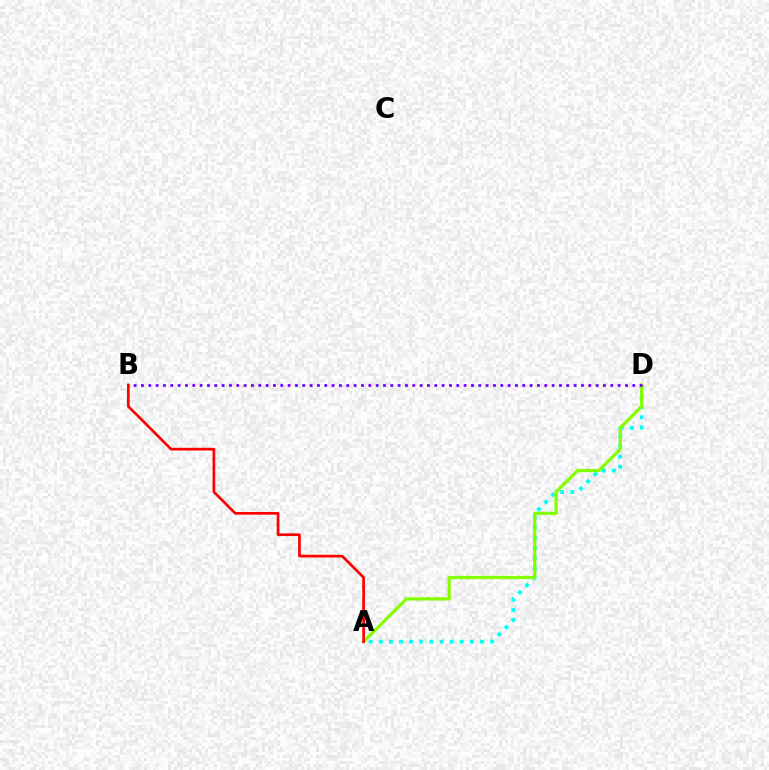{('A', 'D'): [{'color': '#00fff6', 'line_style': 'dotted', 'thickness': 2.75}, {'color': '#84ff00', 'line_style': 'solid', 'thickness': 2.32}], ('B', 'D'): [{'color': '#7200ff', 'line_style': 'dotted', 'thickness': 1.99}], ('A', 'B'): [{'color': '#ff0000', 'line_style': 'solid', 'thickness': 1.94}]}